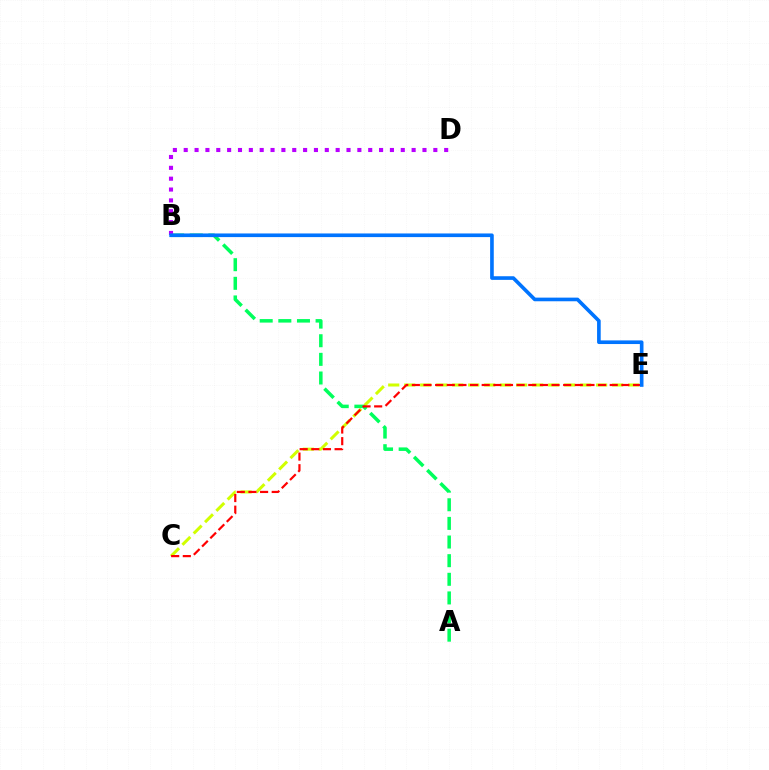{('C', 'E'): [{'color': '#d1ff00', 'line_style': 'dashed', 'thickness': 2.17}, {'color': '#ff0000', 'line_style': 'dashed', 'thickness': 1.58}], ('A', 'B'): [{'color': '#00ff5c', 'line_style': 'dashed', 'thickness': 2.53}], ('B', 'D'): [{'color': '#b900ff', 'line_style': 'dotted', 'thickness': 2.95}], ('B', 'E'): [{'color': '#0074ff', 'line_style': 'solid', 'thickness': 2.62}]}